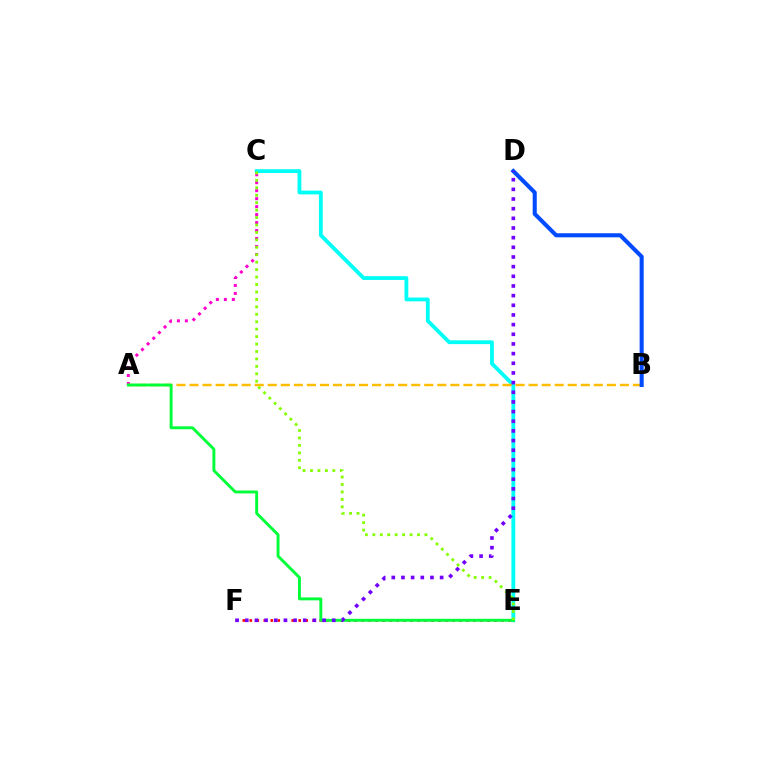{('A', 'C'): [{'color': '#ff00cf', 'line_style': 'dotted', 'thickness': 2.17}], ('E', 'F'): [{'color': '#ff0000', 'line_style': 'dotted', 'thickness': 1.9}], ('C', 'E'): [{'color': '#00fff6', 'line_style': 'solid', 'thickness': 2.75}, {'color': '#84ff00', 'line_style': 'dotted', 'thickness': 2.02}], ('A', 'B'): [{'color': '#ffbd00', 'line_style': 'dashed', 'thickness': 1.77}], ('B', 'D'): [{'color': '#004bff', 'line_style': 'solid', 'thickness': 2.93}], ('A', 'E'): [{'color': '#00ff39', 'line_style': 'solid', 'thickness': 2.09}], ('D', 'F'): [{'color': '#7200ff', 'line_style': 'dotted', 'thickness': 2.63}]}